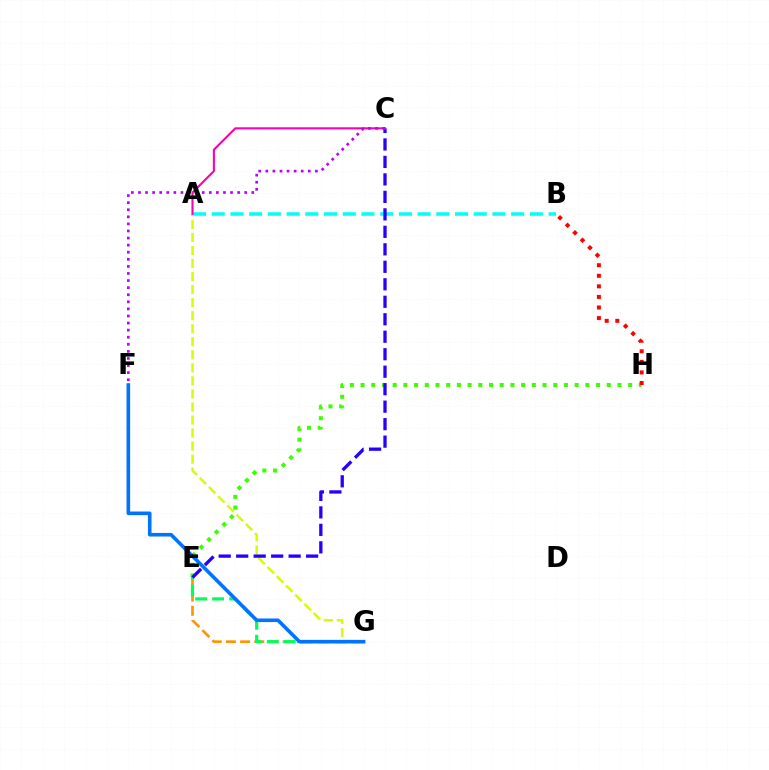{('A', 'B'): [{'color': '#00fff6', 'line_style': 'dashed', 'thickness': 2.54}], ('E', 'G'): [{'color': '#ff9400', 'line_style': 'dashed', 'thickness': 1.93}, {'color': '#00ff5c', 'line_style': 'dashed', 'thickness': 2.31}], ('A', 'G'): [{'color': '#d1ff00', 'line_style': 'dashed', 'thickness': 1.77}], ('E', 'H'): [{'color': '#3dff00', 'line_style': 'dotted', 'thickness': 2.91}], ('C', 'E'): [{'color': '#2500ff', 'line_style': 'dashed', 'thickness': 2.38}], ('B', 'H'): [{'color': '#ff0000', 'line_style': 'dotted', 'thickness': 2.87}], ('A', 'C'): [{'color': '#ff00ac', 'line_style': 'solid', 'thickness': 1.52}], ('C', 'F'): [{'color': '#b900ff', 'line_style': 'dotted', 'thickness': 1.92}], ('F', 'G'): [{'color': '#0074ff', 'line_style': 'solid', 'thickness': 2.6}]}